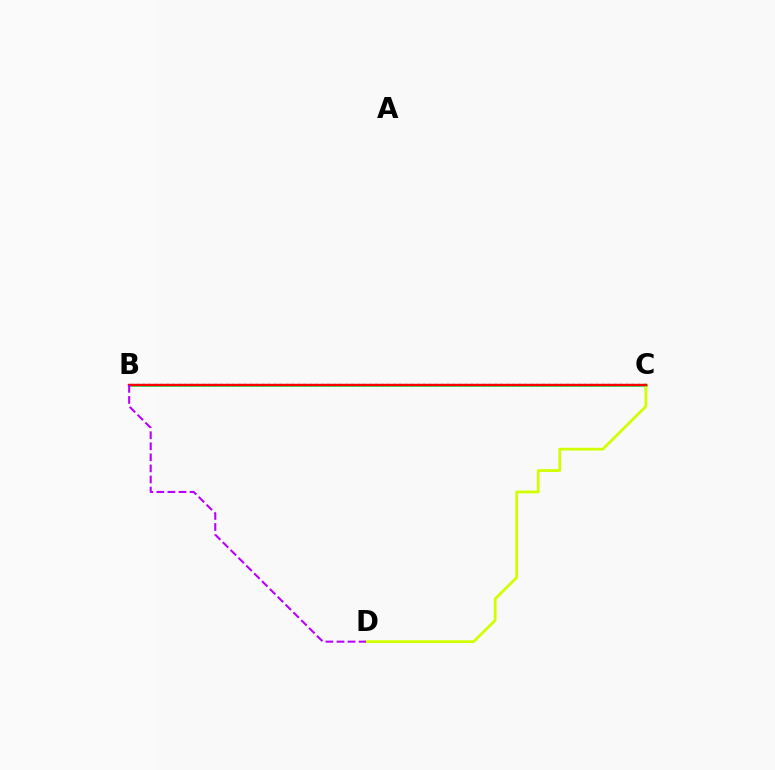{('B', 'C'): [{'color': '#00ff5c', 'line_style': 'solid', 'thickness': 1.93}, {'color': '#0074ff', 'line_style': 'dotted', 'thickness': 1.62}, {'color': '#ff0000', 'line_style': 'solid', 'thickness': 1.76}], ('C', 'D'): [{'color': '#d1ff00', 'line_style': 'solid', 'thickness': 2.0}], ('B', 'D'): [{'color': '#b900ff', 'line_style': 'dashed', 'thickness': 1.5}]}